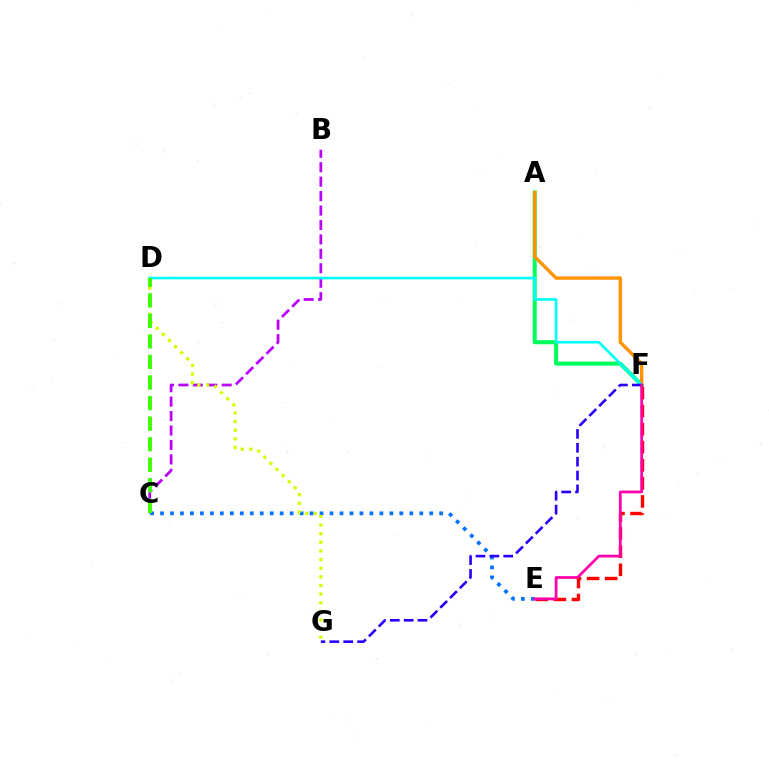{('C', 'E'): [{'color': '#0074ff', 'line_style': 'dotted', 'thickness': 2.71}], ('B', 'C'): [{'color': '#b900ff', 'line_style': 'dashed', 'thickness': 1.96}], ('A', 'F'): [{'color': '#00ff5c', 'line_style': 'solid', 'thickness': 2.92}, {'color': '#ff9400', 'line_style': 'solid', 'thickness': 2.43}], ('D', 'F'): [{'color': '#00fff6', 'line_style': 'solid', 'thickness': 1.92}], ('E', 'F'): [{'color': '#ff0000', 'line_style': 'dashed', 'thickness': 2.45}, {'color': '#ff00ac', 'line_style': 'solid', 'thickness': 1.98}], ('F', 'G'): [{'color': '#2500ff', 'line_style': 'dashed', 'thickness': 1.88}], ('D', 'G'): [{'color': '#d1ff00', 'line_style': 'dotted', 'thickness': 2.34}], ('C', 'D'): [{'color': '#3dff00', 'line_style': 'dashed', 'thickness': 2.79}]}